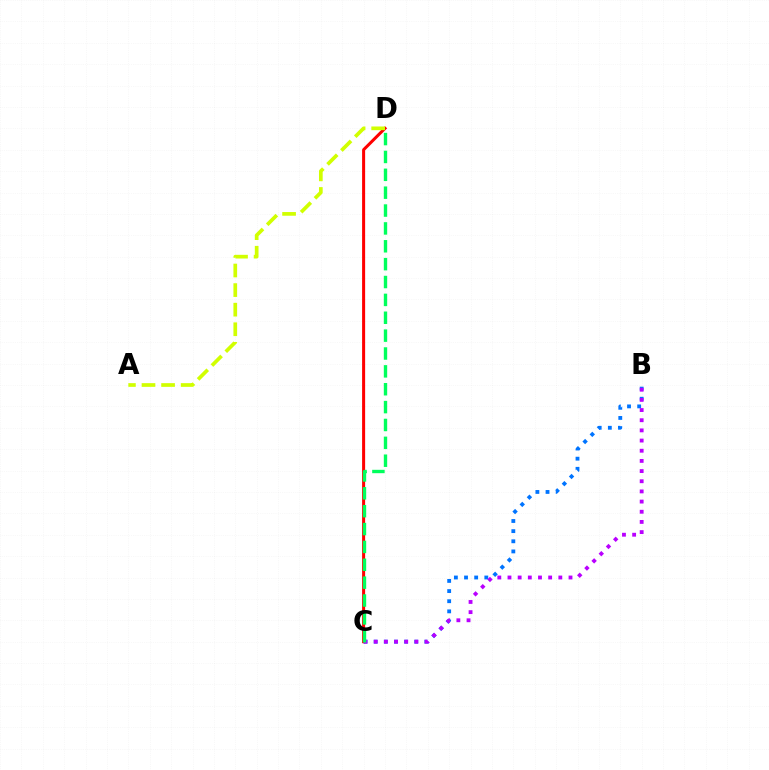{('B', 'C'): [{'color': '#0074ff', 'line_style': 'dotted', 'thickness': 2.76}, {'color': '#b900ff', 'line_style': 'dotted', 'thickness': 2.76}], ('C', 'D'): [{'color': '#ff0000', 'line_style': 'solid', 'thickness': 2.18}, {'color': '#00ff5c', 'line_style': 'dashed', 'thickness': 2.43}], ('A', 'D'): [{'color': '#d1ff00', 'line_style': 'dashed', 'thickness': 2.66}]}